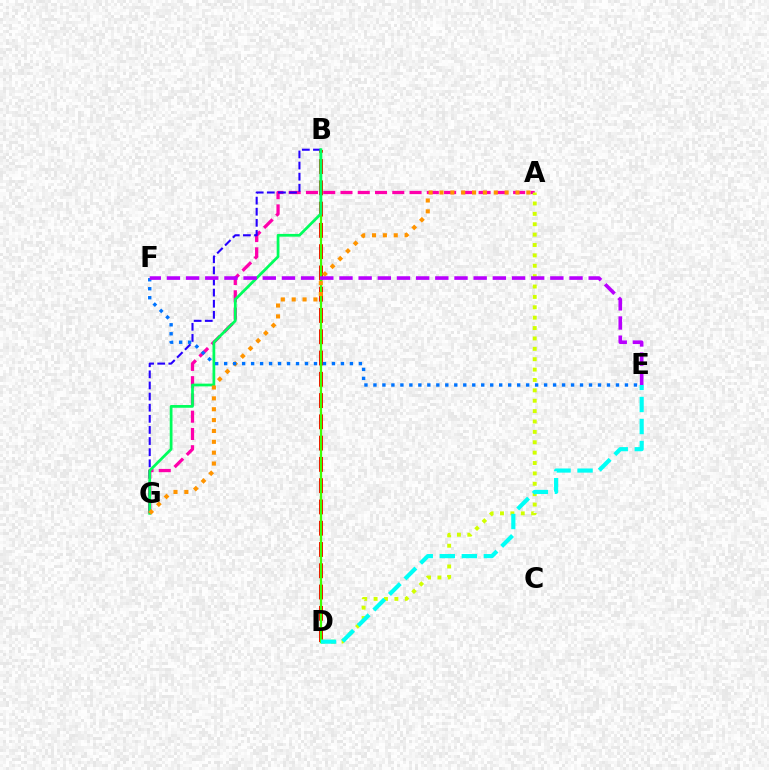{('B', 'D'): [{'color': '#ff0000', 'line_style': 'dashed', 'thickness': 2.89}, {'color': '#3dff00', 'line_style': 'solid', 'thickness': 1.63}], ('A', 'G'): [{'color': '#ff00ac', 'line_style': 'dashed', 'thickness': 2.35}, {'color': '#ff9400', 'line_style': 'dotted', 'thickness': 2.95}], ('A', 'D'): [{'color': '#d1ff00', 'line_style': 'dotted', 'thickness': 2.82}], ('B', 'G'): [{'color': '#2500ff', 'line_style': 'dashed', 'thickness': 1.51}, {'color': '#00ff5c', 'line_style': 'solid', 'thickness': 1.98}], ('D', 'E'): [{'color': '#00fff6', 'line_style': 'dashed', 'thickness': 2.99}], ('E', 'F'): [{'color': '#0074ff', 'line_style': 'dotted', 'thickness': 2.44}, {'color': '#b900ff', 'line_style': 'dashed', 'thickness': 2.6}]}